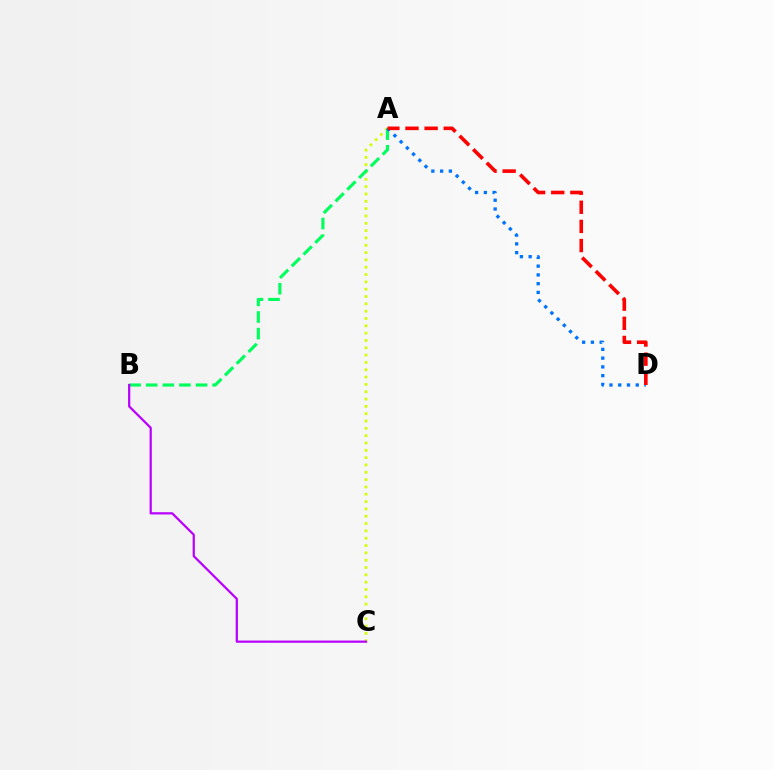{('A', 'C'): [{'color': '#d1ff00', 'line_style': 'dotted', 'thickness': 1.99}], ('A', 'B'): [{'color': '#00ff5c', 'line_style': 'dashed', 'thickness': 2.26}], ('B', 'C'): [{'color': '#b900ff', 'line_style': 'solid', 'thickness': 1.61}], ('A', 'D'): [{'color': '#0074ff', 'line_style': 'dotted', 'thickness': 2.38}, {'color': '#ff0000', 'line_style': 'dashed', 'thickness': 2.6}]}